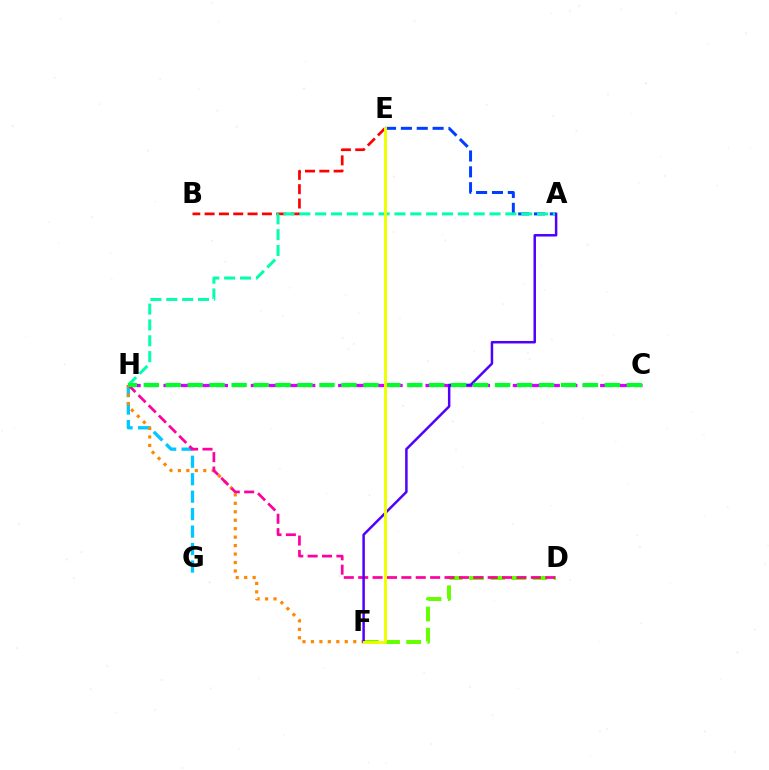{('B', 'E'): [{'color': '#ff0000', 'line_style': 'dashed', 'thickness': 1.95}], ('A', 'E'): [{'color': '#003fff', 'line_style': 'dashed', 'thickness': 2.15}], ('A', 'H'): [{'color': '#00ffaf', 'line_style': 'dashed', 'thickness': 2.15}], ('D', 'F'): [{'color': '#66ff00', 'line_style': 'dashed', 'thickness': 2.87}], ('G', 'H'): [{'color': '#00c7ff', 'line_style': 'dashed', 'thickness': 2.37}], ('F', 'H'): [{'color': '#ff8800', 'line_style': 'dotted', 'thickness': 2.3}], ('D', 'H'): [{'color': '#ff00a0', 'line_style': 'dashed', 'thickness': 1.95}], ('C', 'H'): [{'color': '#d600ff', 'line_style': 'dashed', 'thickness': 2.37}, {'color': '#00ff27', 'line_style': 'dashed', 'thickness': 2.98}], ('A', 'F'): [{'color': '#4f00ff', 'line_style': 'solid', 'thickness': 1.79}], ('E', 'F'): [{'color': '#eeff00', 'line_style': 'solid', 'thickness': 2.11}]}